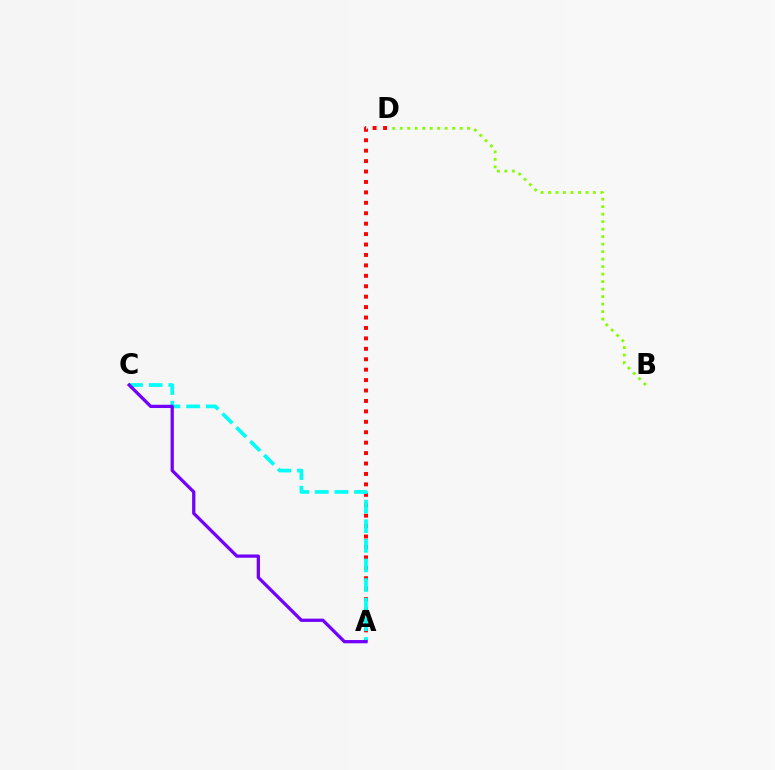{('A', 'D'): [{'color': '#ff0000', 'line_style': 'dotted', 'thickness': 2.83}], ('B', 'D'): [{'color': '#84ff00', 'line_style': 'dotted', 'thickness': 2.04}], ('A', 'C'): [{'color': '#00fff6', 'line_style': 'dashed', 'thickness': 2.66}, {'color': '#7200ff', 'line_style': 'solid', 'thickness': 2.35}]}